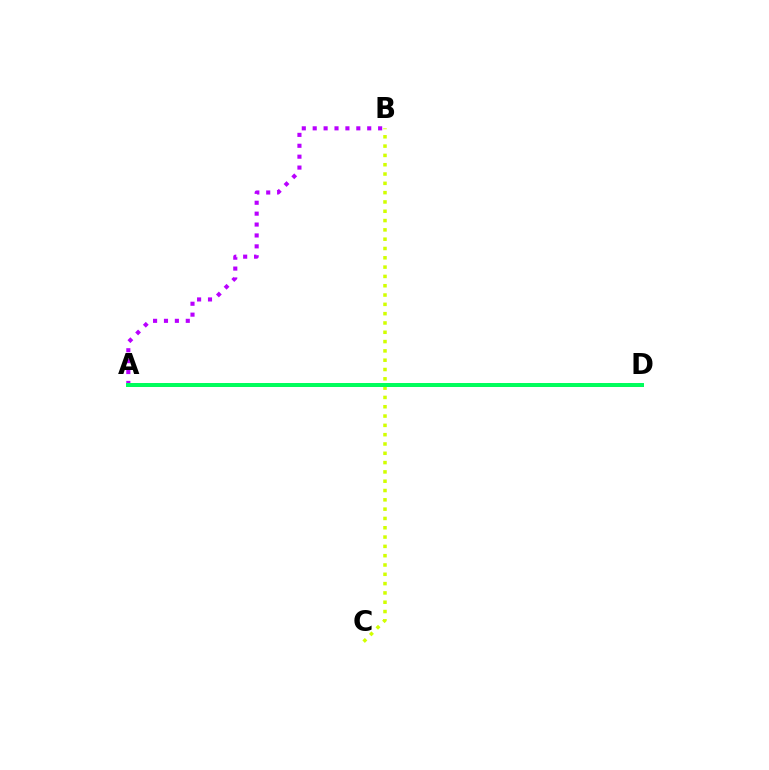{('A', 'D'): [{'color': '#ff0000', 'line_style': 'solid', 'thickness': 2.14}, {'color': '#0074ff', 'line_style': 'dotted', 'thickness': 2.74}, {'color': '#00ff5c', 'line_style': 'solid', 'thickness': 2.85}], ('B', 'C'): [{'color': '#d1ff00', 'line_style': 'dotted', 'thickness': 2.53}], ('A', 'B'): [{'color': '#b900ff', 'line_style': 'dotted', 'thickness': 2.96}]}